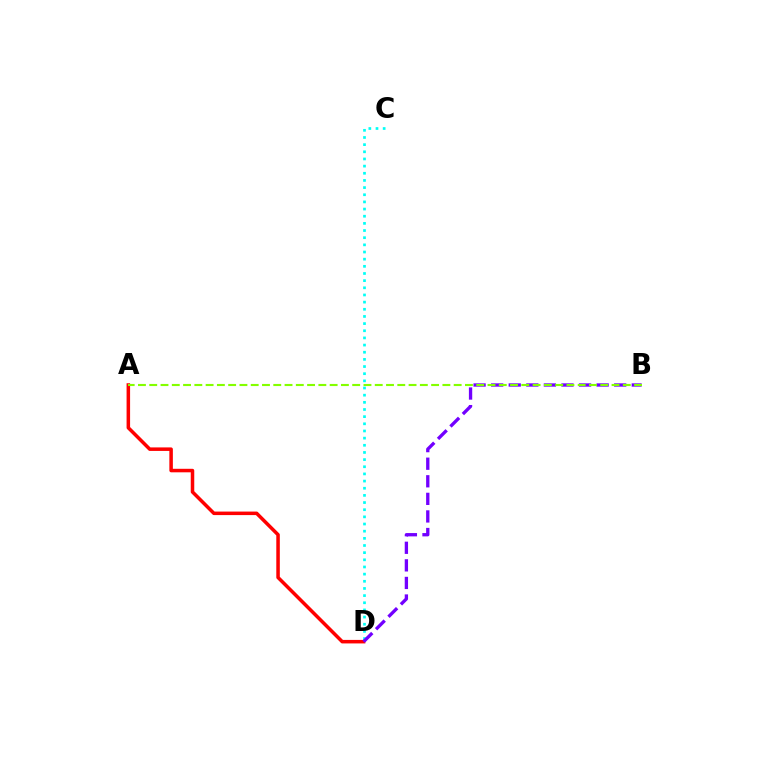{('C', 'D'): [{'color': '#00fff6', 'line_style': 'dotted', 'thickness': 1.94}], ('A', 'D'): [{'color': '#ff0000', 'line_style': 'solid', 'thickness': 2.53}], ('B', 'D'): [{'color': '#7200ff', 'line_style': 'dashed', 'thickness': 2.39}], ('A', 'B'): [{'color': '#84ff00', 'line_style': 'dashed', 'thickness': 1.53}]}